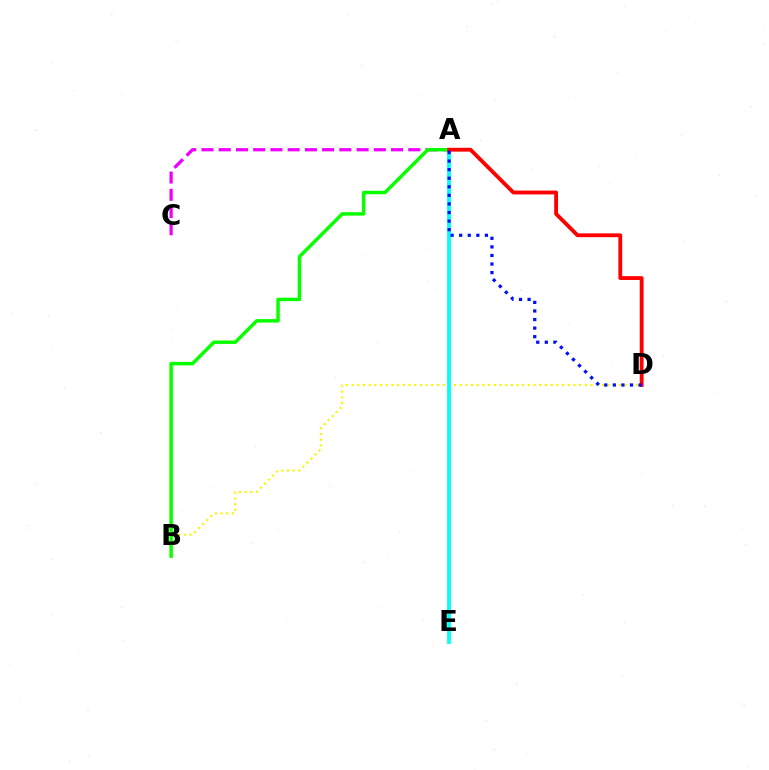{('B', 'D'): [{'color': '#fcf500', 'line_style': 'dotted', 'thickness': 1.55}], ('A', 'C'): [{'color': '#ee00ff', 'line_style': 'dashed', 'thickness': 2.34}], ('A', 'B'): [{'color': '#08ff00', 'line_style': 'solid', 'thickness': 2.49}], ('A', 'E'): [{'color': '#00fff6', 'line_style': 'solid', 'thickness': 2.74}], ('A', 'D'): [{'color': '#ff0000', 'line_style': 'solid', 'thickness': 2.75}, {'color': '#0010ff', 'line_style': 'dotted', 'thickness': 2.33}]}